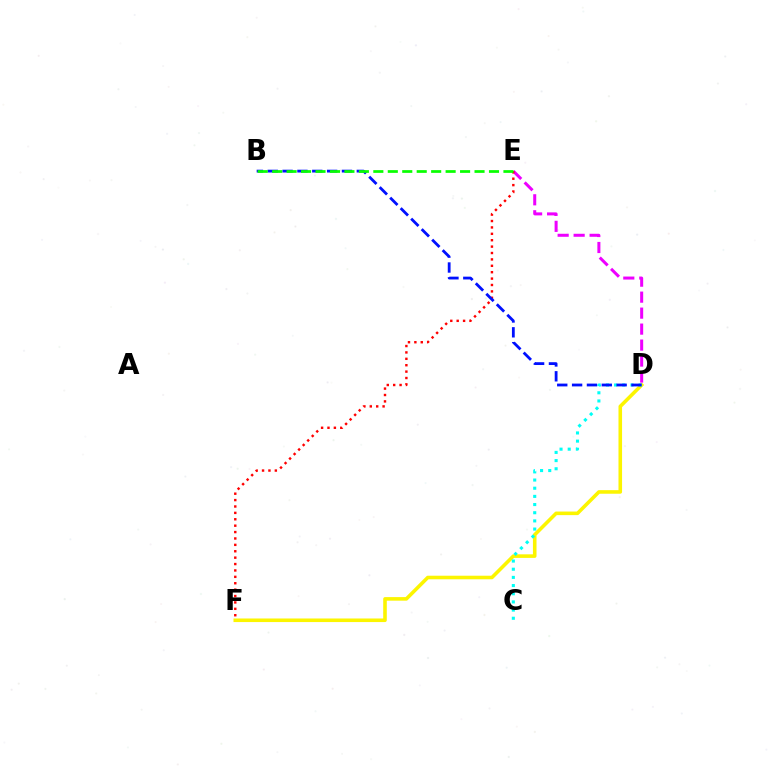{('D', 'F'): [{'color': '#fcf500', 'line_style': 'solid', 'thickness': 2.58}], ('C', 'D'): [{'color': '#00fff6', 'line_style': 'dotted', 'thickness': 2.22}], ('D', 'E'): [{'color': '#ee00ff', 'line_style': 'dashed', 'thickness': 2.17}], ('E', 'F'): [{'color': '#ff0000', 'line_style': 'dotted', 'thickness': 1.74}], ('B', 'D'): [{'color': '#0010ff', 'line_style': 'dashed', 'thickness': 2.02}], ('B', 'E'): [{'color': '#08ff00', 'line_style': 'dashed', 'thickness': 1.96}]}